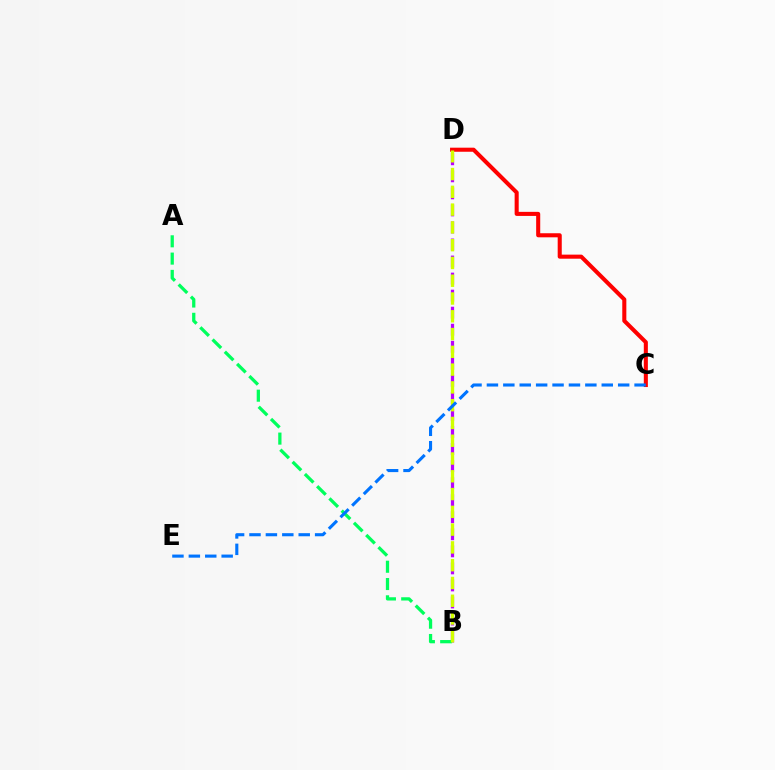{('B', 'D'): [{'color': '#b900ff', 'line_style': 'dashed', 'thickness': 2.32}, {'color': '#d1ff00', 'line_style': 'dashed', 'thickness': 2.42}], ('C', 'D'): [{'color': '#ff0000', 'line_style': 'solid', 'thickness': 2.93}], ('A', 'B'): [{'color': '#00ff5c', 'line_style': 'dashed', 'thickness': 2.35}], ('C', 'E'): [{'color': '#0074ff', 'line_style': 'dashed', 'thickness': 2.23}]}